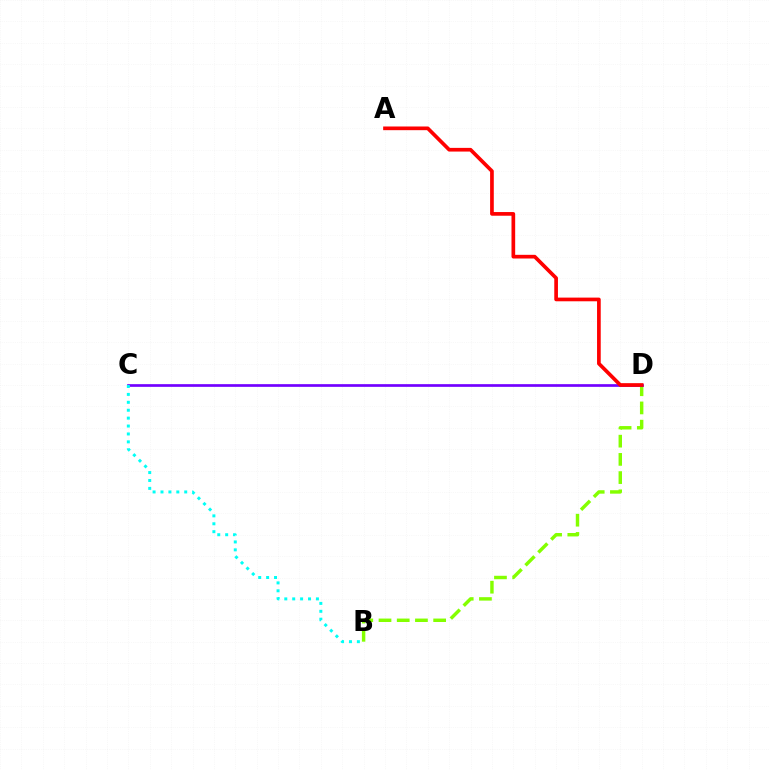{('B', 'D'): [{'color': '#84ff00', 'line_style': 'dashed', 'thickness': 2.47}], ('C', 'D'): [{'color': '#7200ff', 'line_style': 'solid', 'thickness': 1.94}], ('A', 'D'): [{'color': '#ff0000', 'line_style': 'solid', 'thickness': 2.65}], ('B', 'C'): [{'color': '#00fff6', 'line_style': 'dotted', 'thickness': 2.15}]}